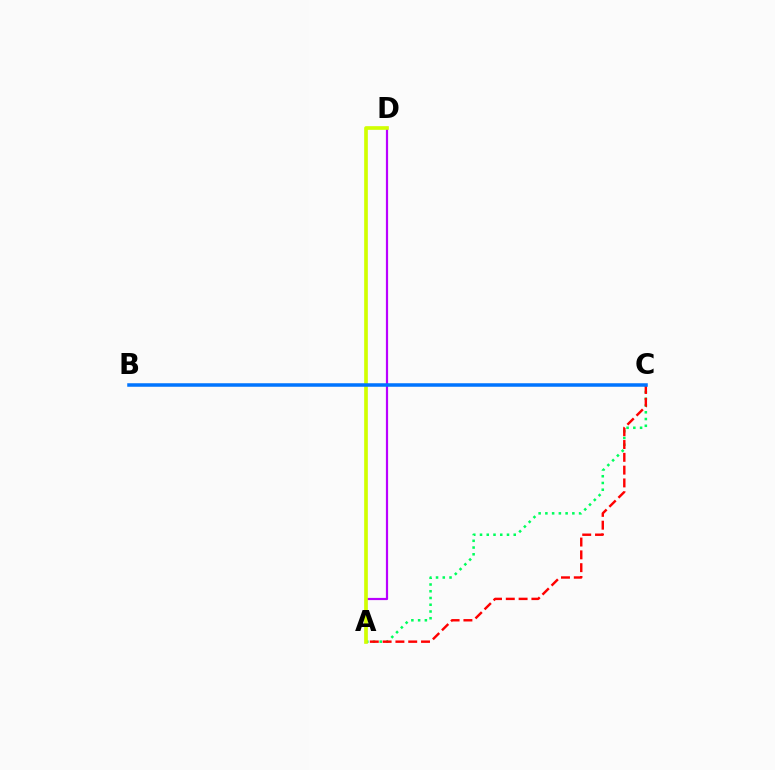{('A', 'C'): [{'color': '#00ff5c', 'line_style': 'dotted', 'thickness': 1.83}, {'color': '#ff0000', 'line_style': 'dashed', 'thickness': 1.74}], ('A', 'D'): [{'color': '#b900ff', 'line_style': 'solid', 'thickness': 1.59}, {'color': '#d1ff00', 'line_style': 'solid', 'thickness': 2.64}], ('B', 'C'): [{'color': '#0074ff', 'line_style': 'solid', 'thickness': 2.53}]}